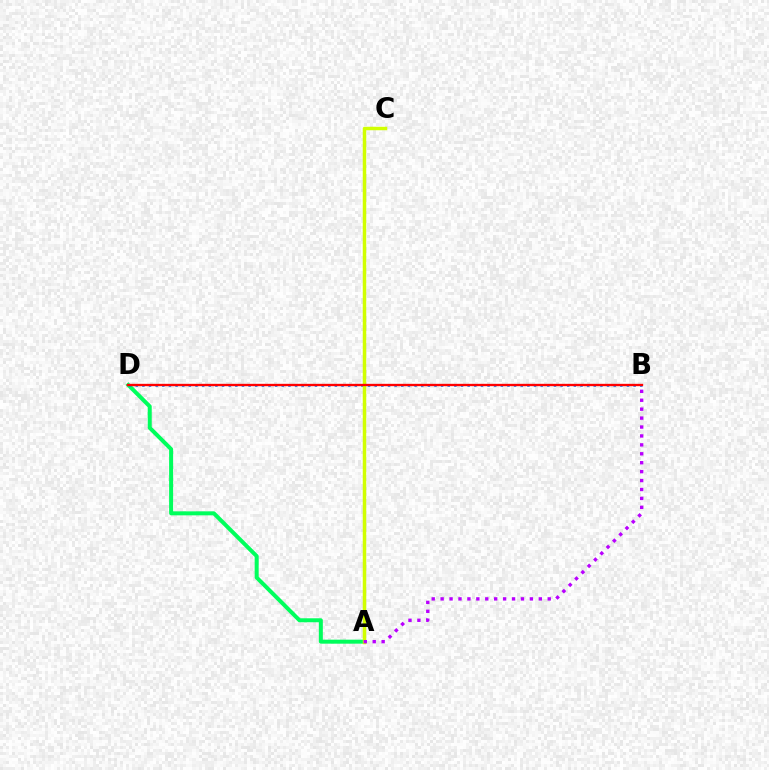{('A', 'D'): [{'color': '#00ff5c', 'line_style': 'solid', 'thickness': 2.88}], ('B', 'D'): [{'color': '#0074ff', 'line_style': 'dotted', 'thickness': 1.8}, {'color': '#ff0000', 'line_style': 'solid', 'thickness': 1.69}], ('A', 'C'): [{'color': '#d1ff00', 'line_style': 'solid', 'thickness': 2.5}], ('A', 'B'): [{'color': '#b900ff', 'line_style': 'dotted', 'thickness': 2.42}]}